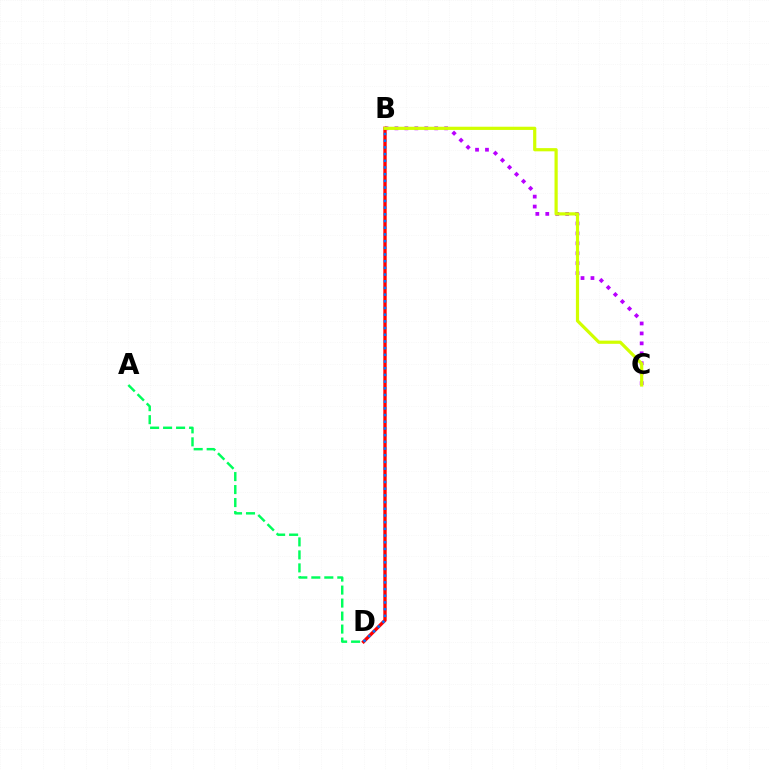{('B', 'C'): [{'color': '#b900ff', 'line_style': 'dotted', 'thickness': 2.7}, {'color': '#d1ff00', 'line_style': 'solid', 'thickness': 2.31}], ('B', 'D'): [{'color': '#ff0000', 'line_style': 'solid', 'thickness': 2.41}, {'color': '#0074ff', 'line_style': 'dotted', 'thickness': 1.82}], ('A', 'D'): [{'color': '#00ff5c', 'line_style': 'dashed', 'thickness': 1.77}]}